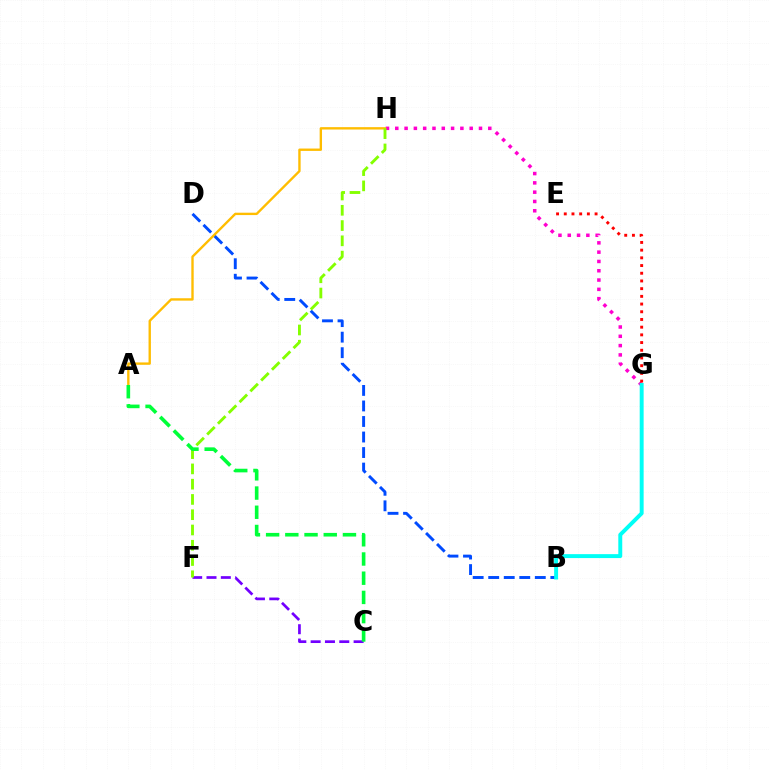{('C', 'F'): [{'color': '#7200ff', 'line_style': 'dashed', 'thickness': 1.95}], ('B', 'D'): [{'color': '#004bff', 'line_style': 'dashed', 'thickness': 2.11}], ('G', 'H'): [{'color': '#ff00cf', 'line_style': 'dotted', 'thickness': 2.53}], ('A', 'H'): [{'color': '#ffbd00', 'line_style': 'solid', 'thickness': 1.71}], ('B', 'G'): [{'color': '#00fff6', 'line_style': 'solid', 'thickness': 2.83}], ('E', 'G'): [{'color': '#ff0000', 'line_style': 'dotted', 'thickness': 2.09}], ('F', 'H'): [{'color': '#84ff00', 'line_style': 'dashed', 'thickness': 2.07}], ('A', 'C'): [{'color': '#00ff39', 'line_style': 'dashed', 'thickness': 2.61}]}